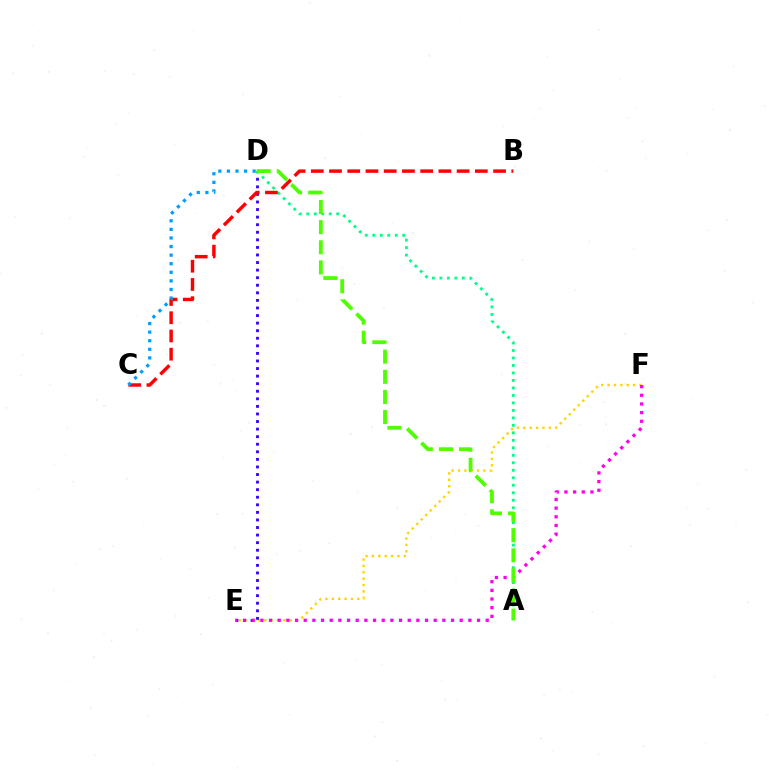{('E', 'F'): [{'color': '#ffd500', 'line_style': 'dotted', 'thickness': 1.73}, {'color': '#ff00ed', 'line_style': 'dotted', 'thickness': 2.35}], ('D', 'E'): [{'color': '#3700ff', 'line_style': 'dotted', 'thickness': 2.06}], ('A', 'D'): [{'color': '#00ff86', 'line_style': 'dotted', 'thickness': 2.03}, {'color': '#4fff00', 'line_style': 'dashed', 'thickness': 2.73}], ('B', 'C'): [{'color': '#ff0000', 'line_style': 'dashed', 'thickness': 2.48}], ('C', 'D'): [{'color': '#009eff', 'line_style': 'dotted', 'thickness': 2.33}]}